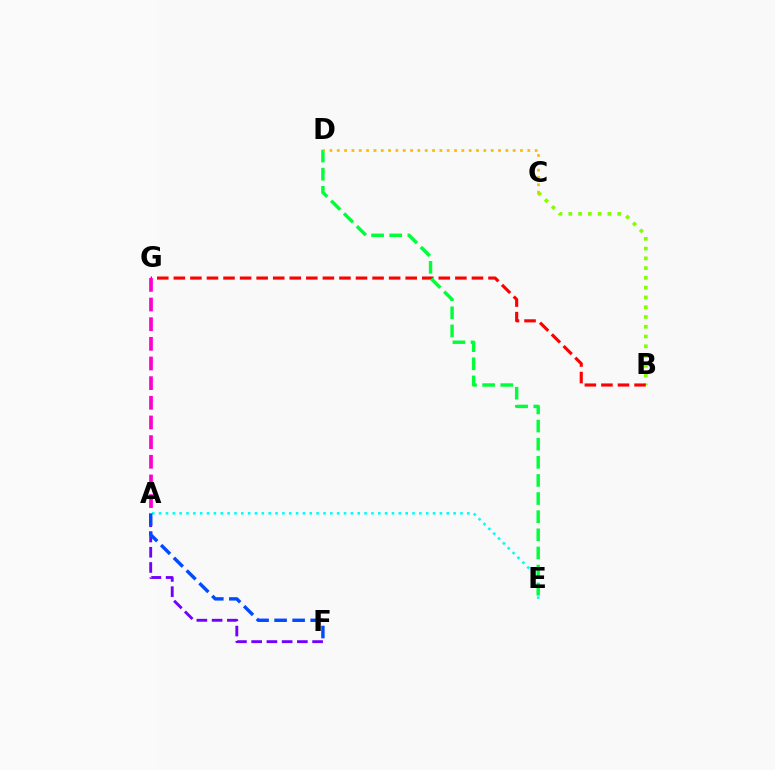{('B', 'C'): [{'color': '#84ff00', 'line_style': 'dotted', 'thickness': 2.65}], ('A', 'F'): [{'color': '#7200ff', 'line_style': 'dashed', 'thickness': 2.07}, {'color': '#004bff', 'line_style': 'dashed', 'thickness': 2.45}], ('A', 'E'): [{'color': '#00fff6', 'line_style': 'dotted', 'thickness': 1.86}], ('B', 'G'): [{'color': '#ff0000', 'line_style': 'dashed', 'thickness': 2.25}], ('D', 'E'): [{'color': '#00ff39', 'line_style': 'dashed', 'thickness': 2.46}], ('C', 'D'): [{'color': '#ffbd00', 'line_style': 'dotted', 'thickness': 1.99}], ('A', 'G'): [{'color': '#ff00cf', 'line_style': 'dashed', 'thickness': 2.67}]}